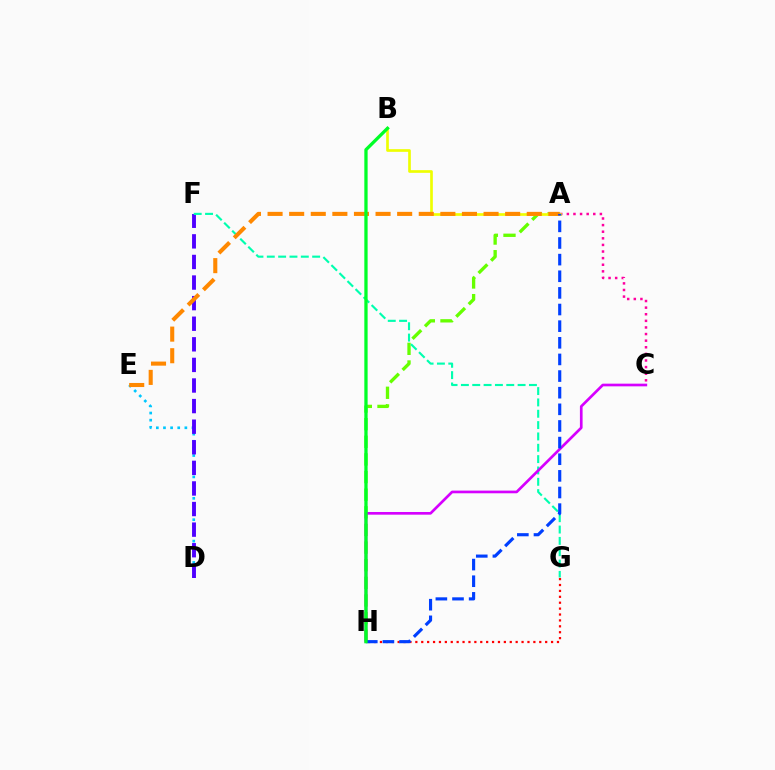{('A', 'H'): [{'color': '#66ff00', 'line_style': 'dashed', 'thickness': 2.4}, {'color': '#003fff', 'line_style': 'dashed', 'thickness': 2.26}], ('D', 'E'): [{'color': '#00c7ff', 'line_style': 'dotted', 'thickness': 1.94}], ('D', 'F'): [{'color': '#4f00ff', 'line_style': 'dashed', 'thickness': 2.8}], ('A', 'C'): [{'color': '#ff00a0', 'line_style': 'dotted', 'thickness': 1.8}], ('G', 'H'): [{'color': '#ff0000', 'line_style': 'dotted', 'thickness': 1.6}], ('F', 'G'): [{'color': '#00ffaf', 'line_style': 'dashed', 'thickness': 1.54}], ('C', 'H'): [{'color': '#d600ff', 'line_style': 'solid', 'thickness': 1.93}], ('A', 'B'): [{'color': '#eeff00', 'line_style': 'solid', 'thickness': 1.93}], ('A', 'E'): [{'color': '#ff8800', 'line_style': 'dashed', 'thickness': 2.93}], ('B', 'H'): [{'color': '#00ff27', 'line_style': 'solid', 'thickness': 2.37}]}